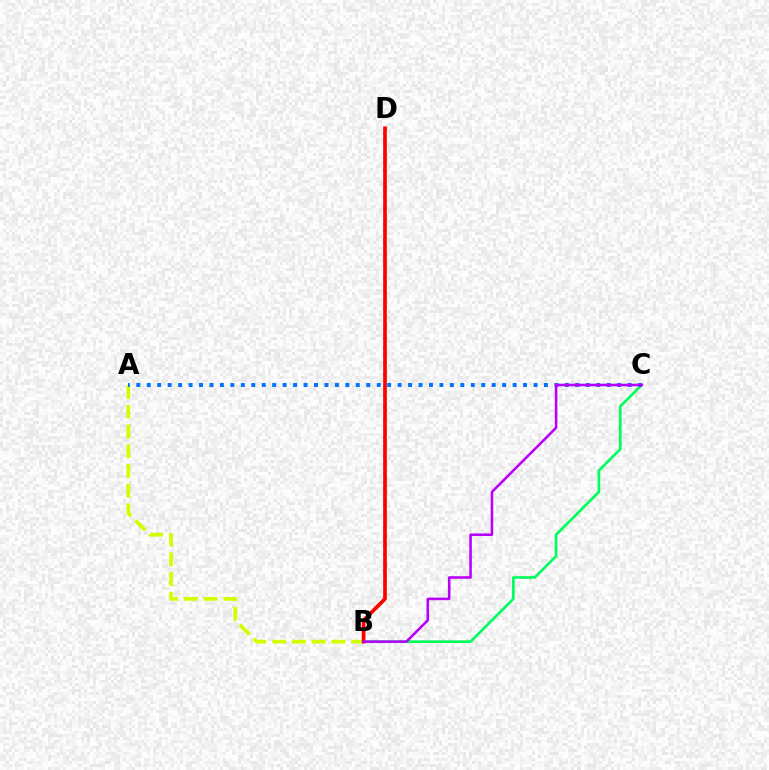{('A', 'B'): [{'color': '#d1ff00', 'line_style': 'dashed', 'thickness': 2.68}], ('B', 'C'): [{'color': '#00ff5c', 'line_style': 'solid', 'thickness': 1.93}, {'color': '#b900ff', 'line_style': 'solid', 'thickness': 1.85}], ('A', 'C'): [{'color': '#0074ff', 'line_style': 'dotted', 'thickness': 2.84}], ('B', 'D'): [{'color': '#ff0000', 'line_style': 'solid', 'thickness': 2.66}]}